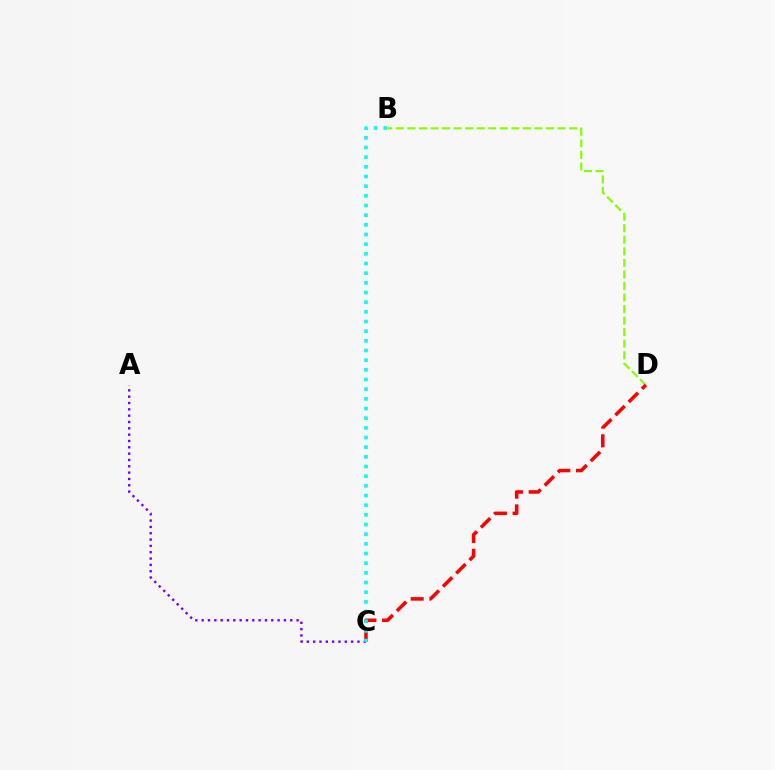{('B', 'D'): [{'color': '#84ff00', 'line_style': 'dashed', 'thickness': 1.57}], ('C', 'D'): [{'color': '#ff0000', 'line_style': 'dashed', 'thickness': 2.54}], ('A', 'C'): [{'color': '#7200ff', 'line_style': 'dotted', 'thickness': 1.72}], ('B', 'C'): [{'color': '#00fff6', 'line_style': 'dotted', 'thickness': 2.63}]}